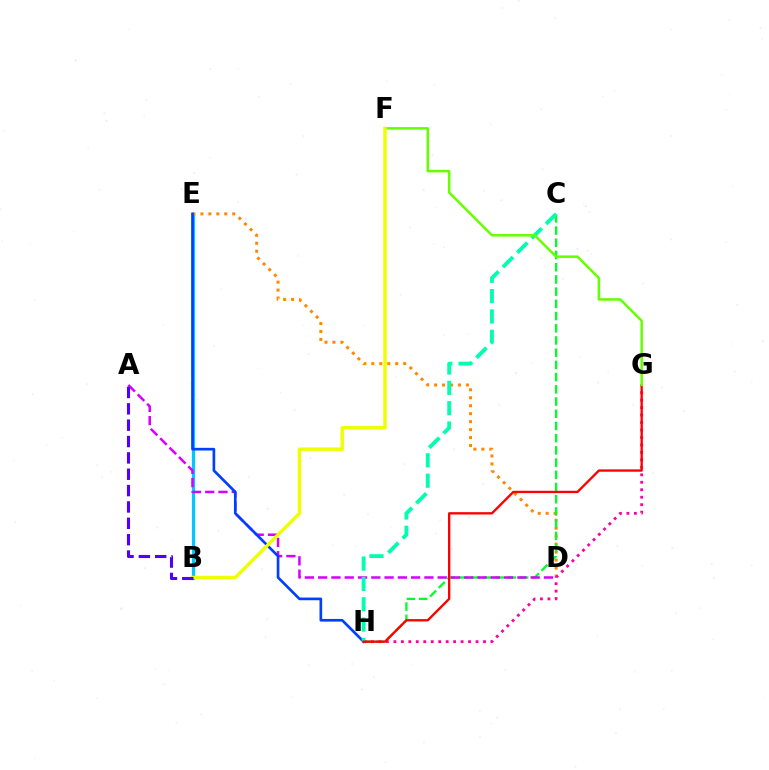{('B', 'E'): [{'color': '#00c7ff', 'line_style': 'solid', 'thickness': 2.33}], ('D', 'E'): [{'color': '#ff8800', 'line_style': 'dotted', 'thickness': 2.16}], ('C', 'H'): [{'color': '#00ff27', 'line_style': 'dashed', 'thickness': 1.66}, {'color': '#00ffaf', 'line_style': 'dashed', 'thickness': 2.76}], ('G', 'H'): [{'color': '#ff00a0', 'line_style': 'dotted', 'thickness': 2.03}, {'color': '#ff0000', 'line_style': 'solid', 'thickness': 1.69}], ('A', 'D'): [{'color': '#d600ff', 'line_style': 'dashed', 'thickness': 1.8}], ('E', 'H'): [{'color': '#003fff', 'line_style': 'solid', 'thickness': 1.92}], ('F', 'G'): [{'color': '#66ff00', 'line_style': 'solid', 'thickness': 1.81}], ('B', 'F'): [{'color': '#eeff00', 'line_style': 'solid', 'thickness': 2.46}], ('A', 'B'): [{'color': '#4f00ff', 'line_style': 'dashed', 'thickness': 2.22}]}